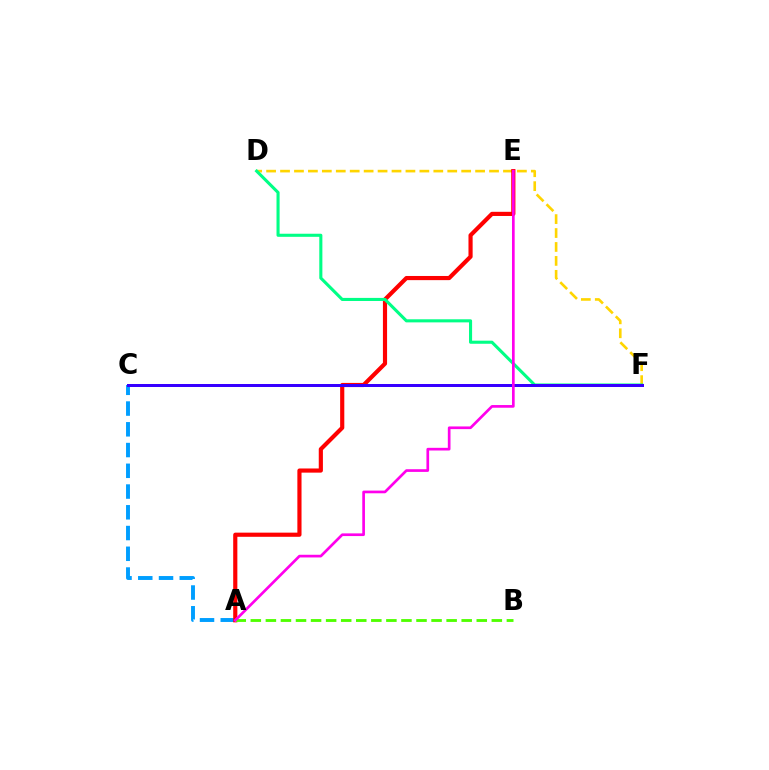{('A', 'C'): [{'color': '#009eff', 'line_style': 'dashed', 'thickness': 2.82}], ('D', 'F'): [{'color': '#ffd500', 'line_style': 'dashed', 'thickness': 1.89}, {'color': '#00ff86', 'line_style': 'solid', 'thickness': 2.22}], ('A', 'E'): [{'color': '#ff0000', 'line_style': 'solid', 'thickness': 2.99}, {'color': '#ff00ed', 'line_style': 'solid', 'thickness': 1.93}], ('C', 'F'): [{'color': '#3700ff', 'line_style': 'solid', 'thickness': 2.16}], ('A', 'B'): [{'color': '#4fff00', 'line_style': 'dashed', 'thickness': 2.05}]}